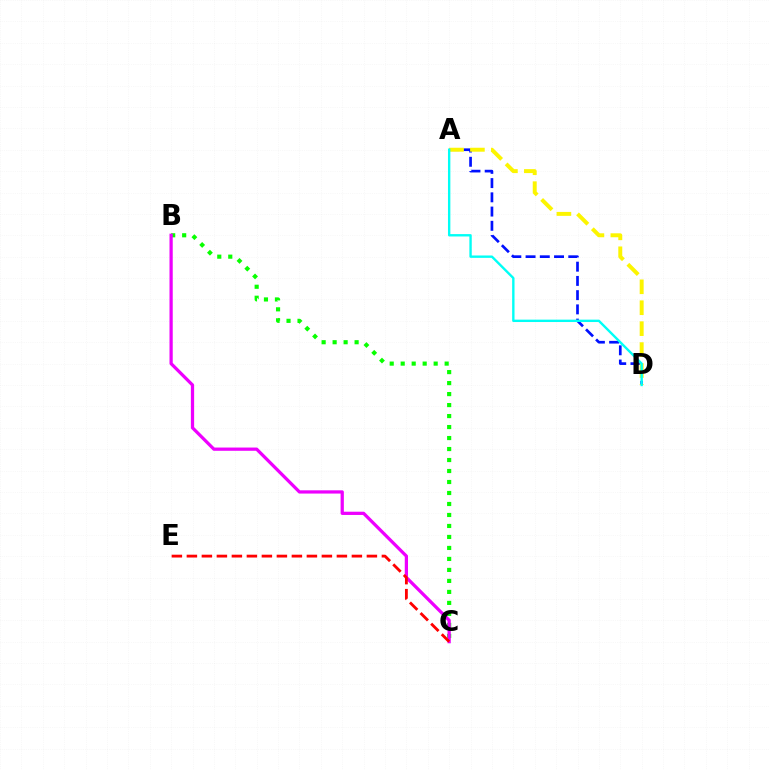{('A', 'D'): [{'color': '#0010ff', 'line_style': 'dashed', 'thickness': 1.93}, {'color': '#fcf500', 'line_style': 'dashed', 'thickness': 2.84}, {'color': '#00fff6', 'line_style': 'solid', 'thickness': 1.71}], ('B', 'C'): [{'color': '#08ff00', 'line_style': 'dotted', 'thickness': 2.99}, {'color': '#ee00ff', 'line_style': 'solid', 'thickness': 2.34}], ('C', 'E'): [{'color': '#ff0000', 'line_style': 'dashed', 'thickness': 2.04}]}